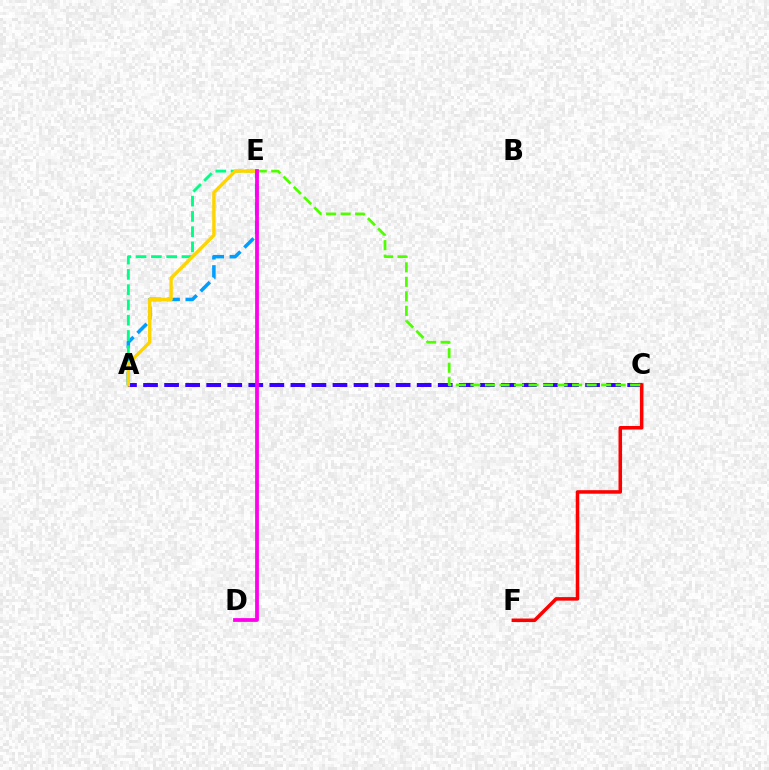{('A', 'C'): [{'color': '#3700ff', 'line_style': 'dashed', 'thickness': 2.86}], ('C', 'F'): [{'color': '#ff0000', 'line_style': 'solid', 'thickness': 2.54}], ('A', 'E'): [{'color': '#009eff', 'line_style': 'dashed', 'thickness': 2.53}, {'color': '#00ff86', 'line_style': 'dashed', 'thickness': 2.07}, {'color': '#ffd500', 'line_style': 'solid', 'thickness': 2.43}], ('C', 'E'): [{'color': '#4fff00', 'line_style': 'dashed', 'thickness': 1.97}], ('D', 'E'): [{'color': '#ff00ed', 'line_style': 'solid', 'thickness': 2.71}]}